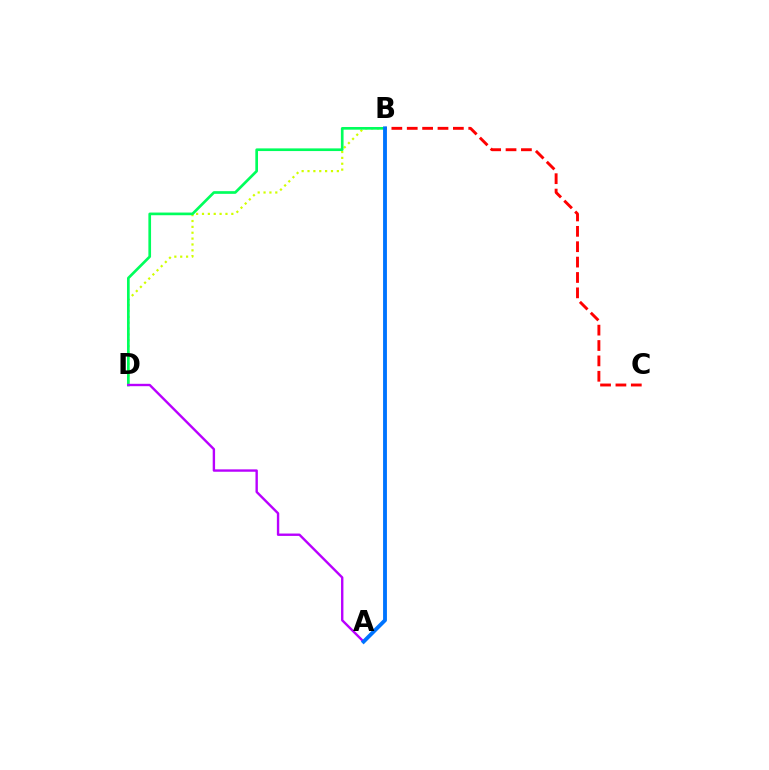{('B', 'D'): [{'color': '#d1ff00', 'line_style': 'dotted', 'thickness': 1.59}, {'color': '#00ff5c', 'line_style': 'solid', 'thickness': 1.93}], ('B', 'C'): [{'color': '#ff0000', 'line_style': 'dashed', 'thickness': 2.09}], ('A', 'D'): [{'color': '#b900ff', 'line_style': 'solid', 'thickness': 1.72}], ('A', 'B'): [{'color': '#0074ff', 'line_style': 'solid', 'thickness': 2.77}]}